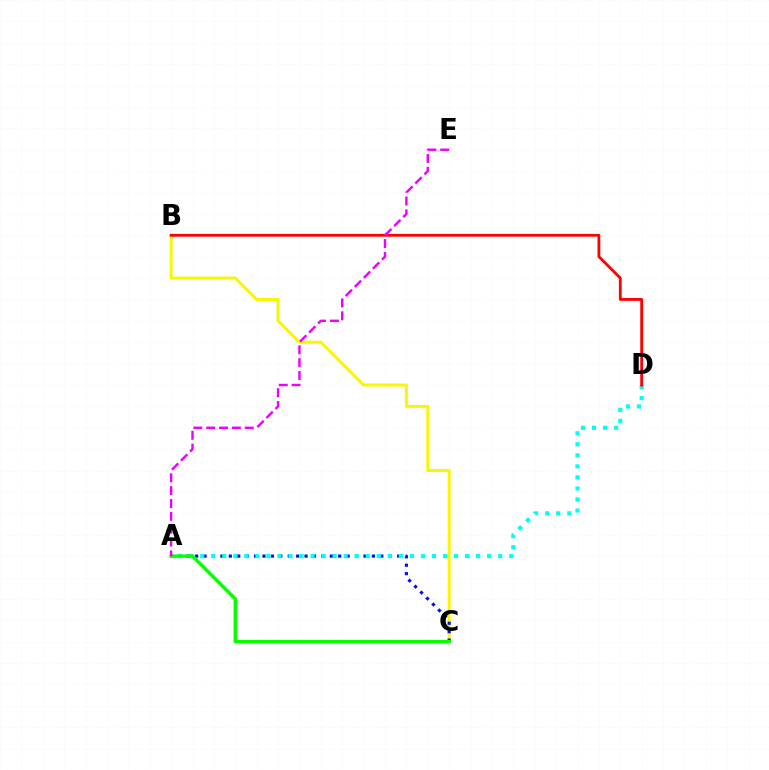{('B', 'C'): [{'color': '#fcf500', 'line_style': 'solid', 'thickness': 2.15}], ('A', 'C'): [{'color': '#0010ff', 'line_style': 'dotted', 'thickness': 2.29}, {'color': '#08ff00', 'line_style': 'solid', 'thickness': 2.46}], ('A', 'D'): [{'color': '#00fff6', 'line_style': 'dotted', 'thickness': 3.0}], ('B', 'D'): [{'color': '#ff0000', 'line_style': 'solid', 'thickness': 2.03}], ('A', 'E'): [{'color': '#ee00ff', 'line_style': 'dashed', 'thickness': 1.75}]}